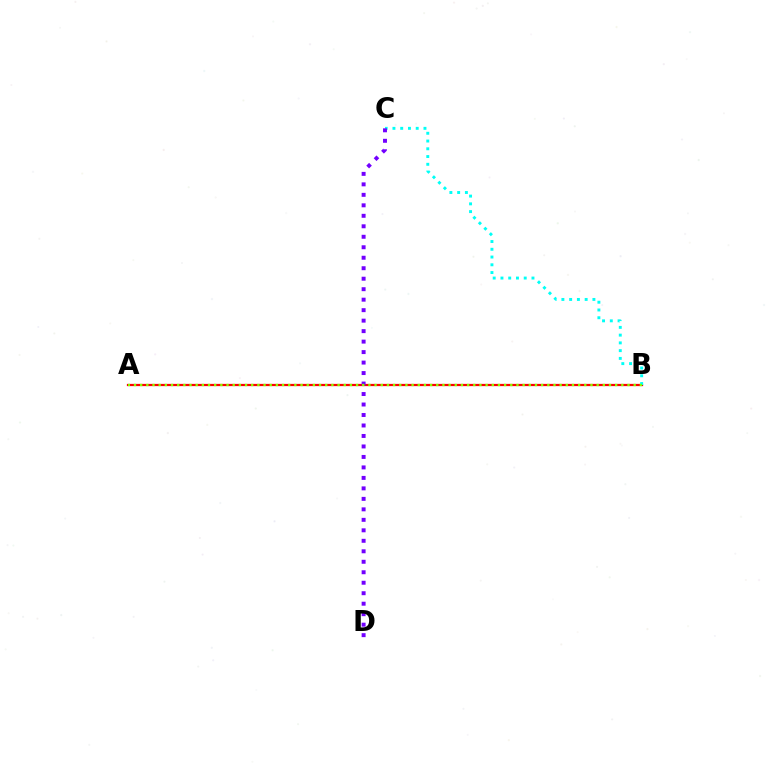{('A', 'B'): [{'color': '#ff0000', 'line_style': 'solid', 'thickness': 1.61}, {'color': '#84ff00', 'line_style': 'dotted', 'thickness': 1.68}], ('B', 'C'): [{'color': '#00fff6', 'line_style': 'dotted', 'thickness': 2.11}], ('C', 'D'): [{'color': '#7200ff', 'line_style': 'dotted', 'thickness': 2.85}]}